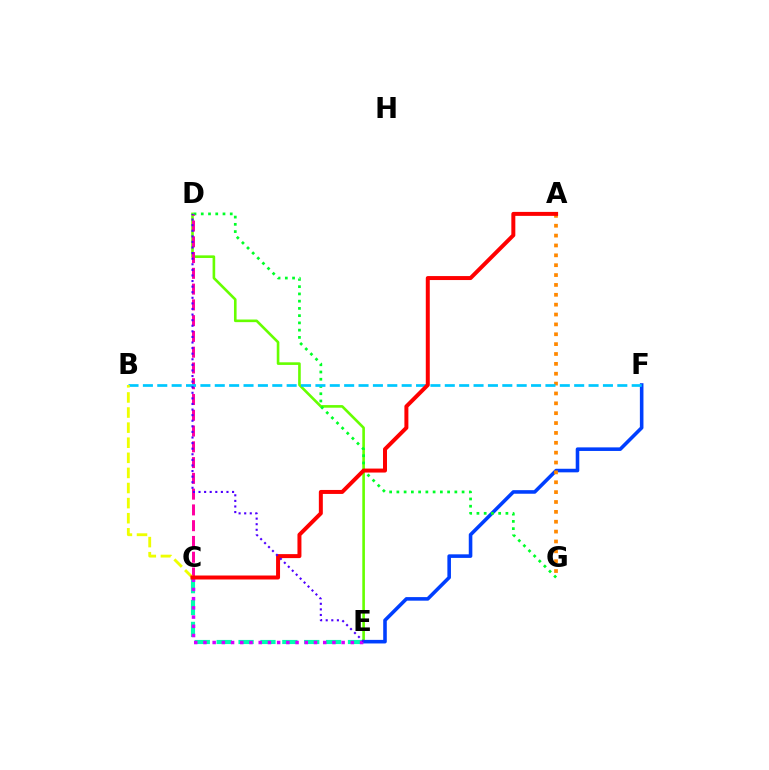{('D', 'E'): [{'color': '#66ff00', 'line_style': 'solid', 'thickness': 1.89}, {'color': '#4f00ff', 'line_style': 'dotted', 'thickness': 1.52}], ('E', 'F'): [{'color': '#003fff', 'line_style': 'solid', 'thickness': 2.58}], ('C', 'E'): [{'color': '#00ffaf', 'line_style': 'dashed', 'thickness': 2.97}, {'color': '#d600ff', 'line_style': 'dotted', 'thickness': 2.5}], ('D', 'G'): [{'color': '#00ff27', 'line_style': 'dotted', 'thickness': 1.97}], ('A', 'G'): [{'color': '#ff8800', 'line_style': 'dotted', 'thickness': 2.68}], ('C', 'D'): [{'color': '#ff00a0', 'line_style': 'dashed', 'thickness': 2.14}], ('B', 'F'): [{'color': '#00c7ff', 'line_style': 'dashed', 'thickness': 1.95}], ('B', 'C'): [{'color': '#eeff00', 'line_style': 'dashed', 'thickness': 2.05}], ('A', 'C'): [{'color': '#ff0000', 'line_style': 'solid', 'thickness': 2.87}]}